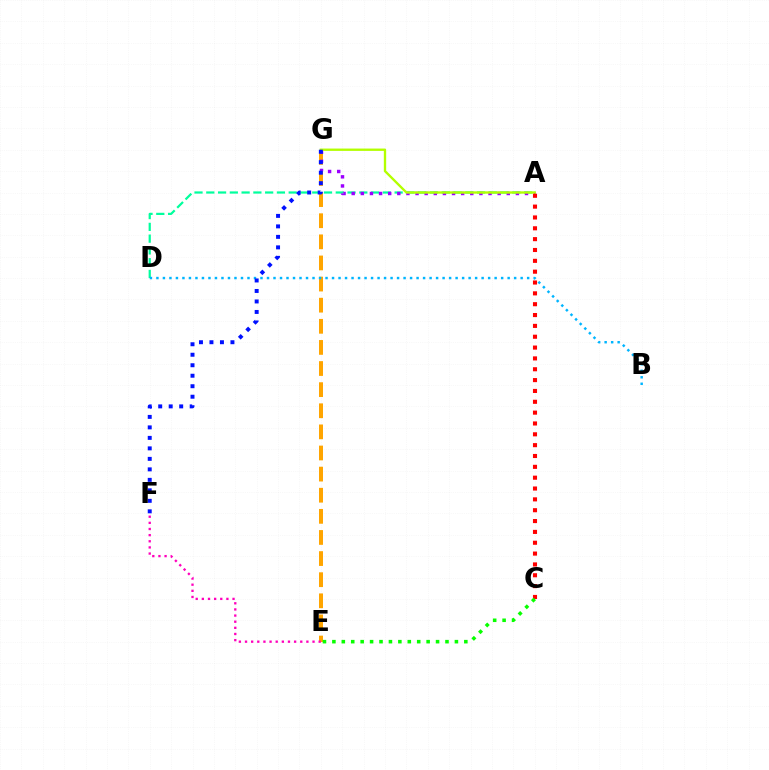{('A', 'D'): [{'color': '#00ff9d', 'line_style': 'dashed', 'thickness': 1.6}], ('E', 'G'): [{'color': '#ffa500', 'line_style': 'dashed', 'thickness': 2.87}], ('A', 'G'): [{'color': '#9b00ff', 'line_style': 'dotted', 'thickness': 2.48}, {'color': '#b3ff00', 'line_style': 'solid', 'thickness': 1.69}], ('E', 'F'): [{'color': '#ff00bd', 'line_style': 'dotted', 'thickness': 1.67}], ('B', 'D'): [{'color': '#00b5ff', 'line_style': 'dotted', 'thickness': 1.77}], ('F', 'G'): [{'color': '#0010ff', 'line_style': 'dotted', 'thickness': 2.85}], ('A', 'C'): [{'color': '#ff0000', 'line_style': 'dotted', 'thickness': 2.95}], ('C', 'E'): [{'color': '#08ff00', 'line_style': 'dotted', 'thickness': 2.56}]}